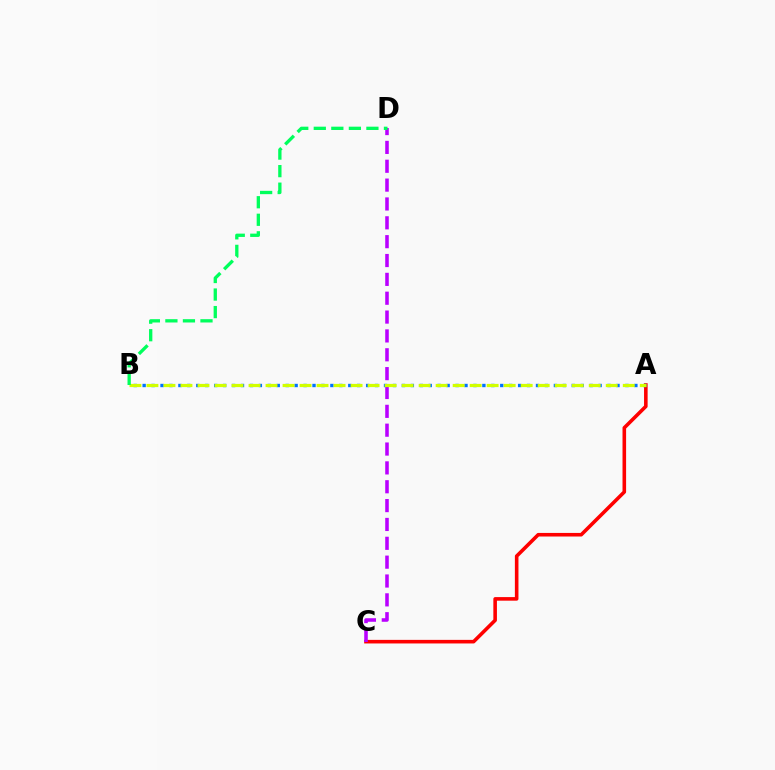{('A', 'C'): [{'color': '#ff0000', 'line_style': 'solid', 'thickness': 2.58}], ('C', 'D'): [{'color': '#b900ff', 'line_style': 'dashed', 'thickness': 2.56}], ('A', 'B'): [{'color': '#0074ff', 'line_style': 'dotted', 'thickness': 2.43}, {'color': '#d1ff00', 'line_style': 'dashed', 'thickness': 2.31}], ('B', 'D'): [{'color': '#00ff5c', 'line_style': 'dashed', 'thickness': 2.38}]}